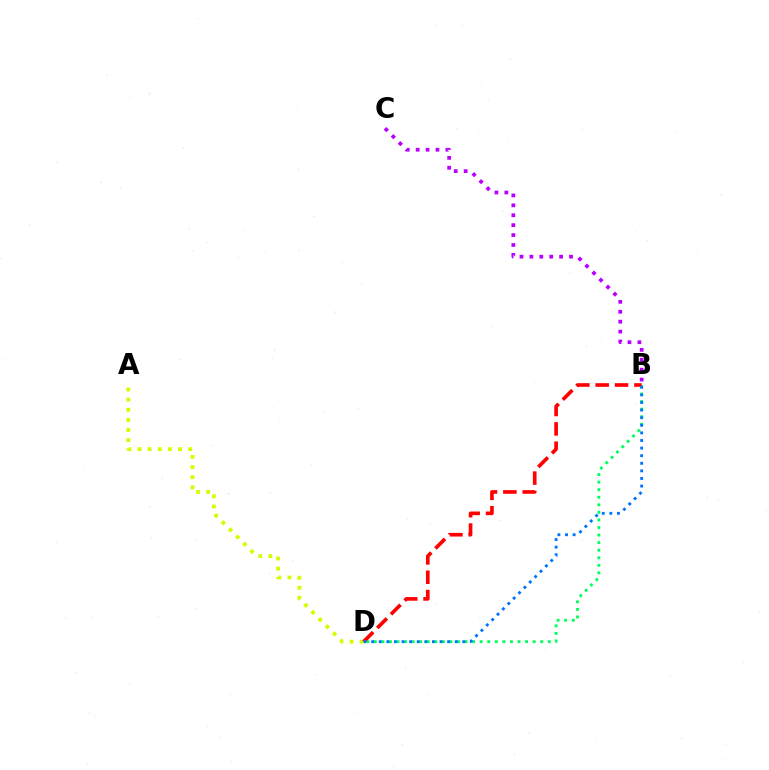{('B', 'D'): [{'color': '#00ff5c', 'line_style': 'dotted', 'thickness': 2.05}, {'color': '#ff0000', 'line_style': 'dashed', 'thickness': 2.63}, {'color': '#0074ff', 'line_style': 'dotted', 'thickness': 2.06}], ('A', 'D'): [{'color': '#d1ff00', 'line_style': 'dotted', 'thickness': 2.75}], ('B', 'C'): [{'color': '#b900ff', 'line_style': 'dotted', 'thickness': 2.69}]}